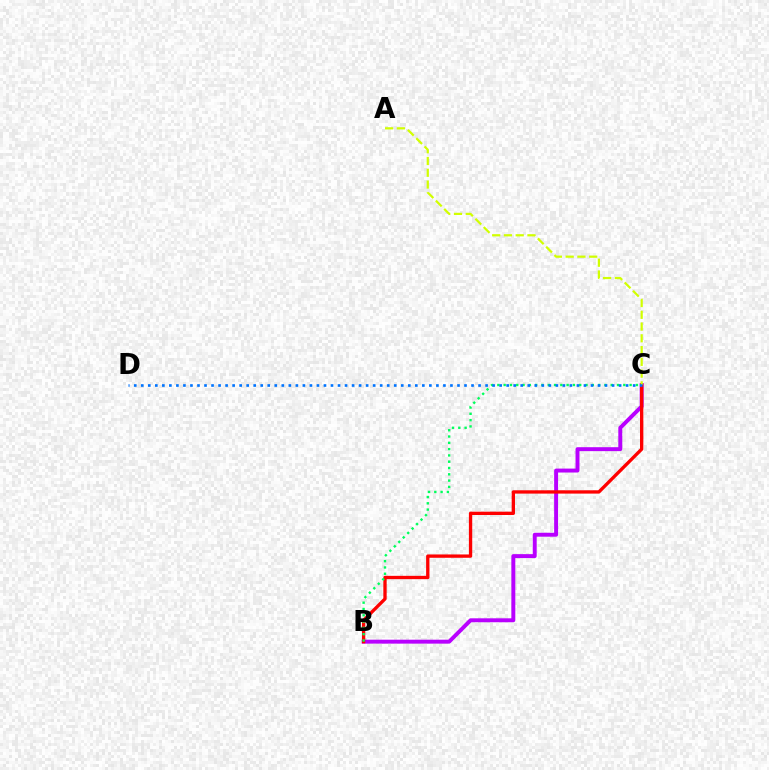{('B', 'C'): [{'color': '#b900ff', 'line_style': 'solid', 'thickness': 2.84}, {'color': '#ff0000', 'line_style': 'solid', 'thickness': 2.39}, {'color': '#00ff5c', 'line_style': 'dotted', 'thickness': 1.71}], ('A', 'C'): [{'color': '#d1ff00', 'line_style': 'dashed', 'thickness': 1.6}], ('C', 'D'): [{'color': '#0074ff', 'line_style': 'dotted', 'thickness': 1.91}]}